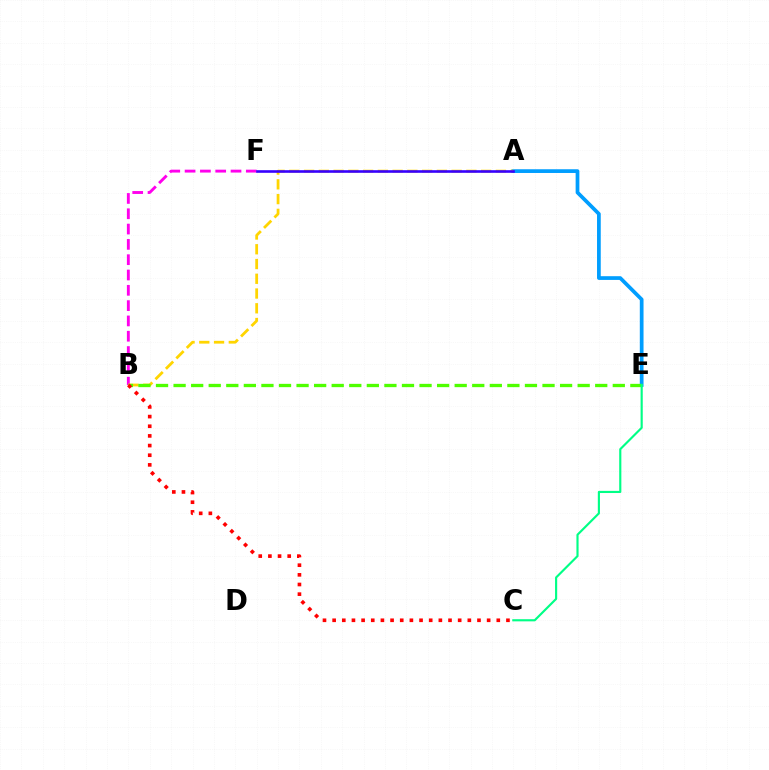{('B', 'F'): [{'color': '#ff00ed', 'line_style': 'dashed', 'thickness': 2.08}], ('A', 'E'): [{'color': '#009eff', 'line_style': 'solid', 'thickness': 2.69}], ('A', 'B'): [{'color': '#ffd500', 'line_style': 'dashed', 'thickness': 2.0}], ('B', 'E'): [{'color': '#4fff00', 'line_style': 'dashed', 'thickness': 2.39}], ('A', 'F'): [{'color': '#3700ff', 'line_style': 'solid', 'thickness': 1.89}], ('B', 'C'): [{'color': '#ff0000', 'line_style': 'dotted', 'thickness': 2.62}], ('C', 'E'): [{'color': '#00ff86', 'line_style': 'solid', 'thickness': 1.55}]}